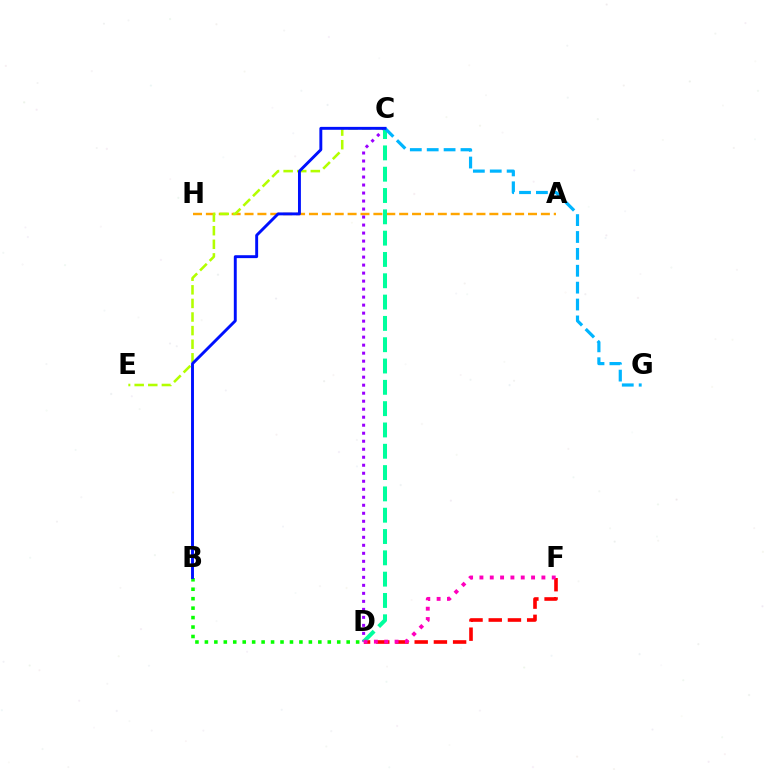{('D', 'F'): [{'color': '#ff0000', 'line_style': 'dashed', 'thickness': 2.61}, {'color': '#ff00bd', 'line_style': 'dotted', 'thickness': 2.81}], ('B', 'D'): [{'color': '#08ff00', 'line_style': 'dotted', 'thickness': 2.57}], ('A', 'H'): [{'color': '#ffa500', 'line_style': 'dashed', 'thickness': 1.75}], ('C', 'E'): [{'color': '#b3ff00', 'line_style': 'dashed', 'thickness': 1.85}], ('C', 'D'): [{'color': '#9b00ff', 'line_style': 'dotted', 'thickness': 2.18}, {'color': '#00ff9d', 'line_style': 'dashed', 'thickness': 2.9}], ('C', 'G'): [{'color': '#00b5ff', 'line_style': 'dashed', 'thickness': 2.29}], ('B', 'C'): [{'color': '#0010ff', 'line_style': 'solid', 'thickness': 2.1}]}